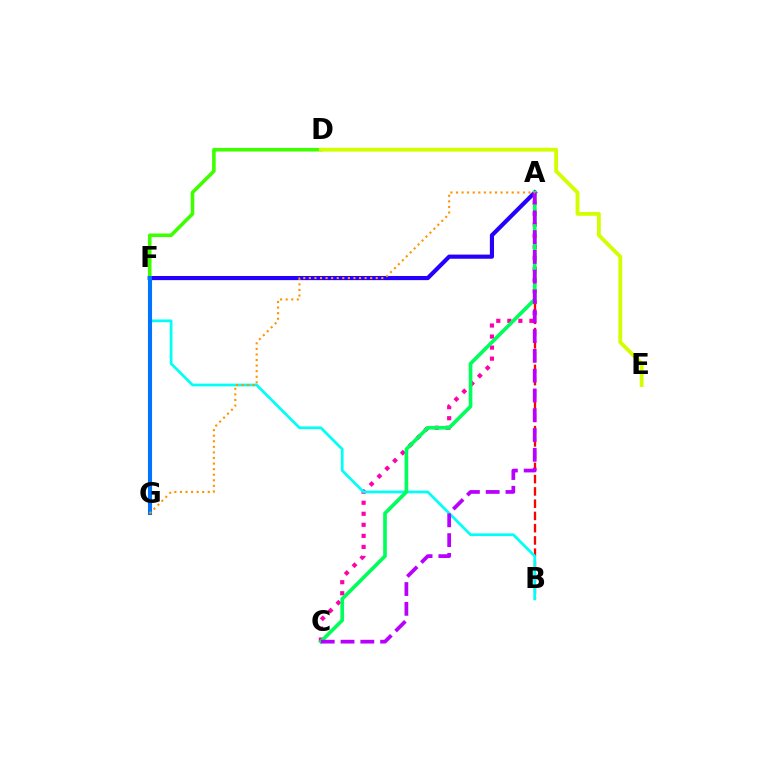{('A', 'F'): [{'color': '#2500ff', 'line_style': 'solid', 'thickness': 2.99}], ('A', 'B'): [{'color': '#ff0000', 'line_style': 'dashed', 'thickness': 1.66}], ('A', 'C'): [{'color': '#ff00ac', 'line_style': 'dotted', 'thickness': 3.0}, {'color': '#00ff5c', 'line_style': 'solid', 'thickness': 2.63}, {'color': '#b900ff', 'line_style': 'dashed', 'thickness': 2.69}], ('B', 'F'): [{'color': '#00fff6', 'line_style': 'solid', 'thickness': 1.96}], ('D', 'F'): [{'color': '#3dff00', 'line_style': 'solid', 'thickness': 2.58}], ('F', 'G'): [{'color': '#0074ff', 'line_style': 'solid', 'thickness': 2.95}], ('D', 'E'): [{'color': '#d1ff00', 'line_style': 'solid', 'thickness': 2.75}], ('A', 'G'): [{'color': '#ff9400', 'line_style': 'dotted', 'thickness': 1.51}]}